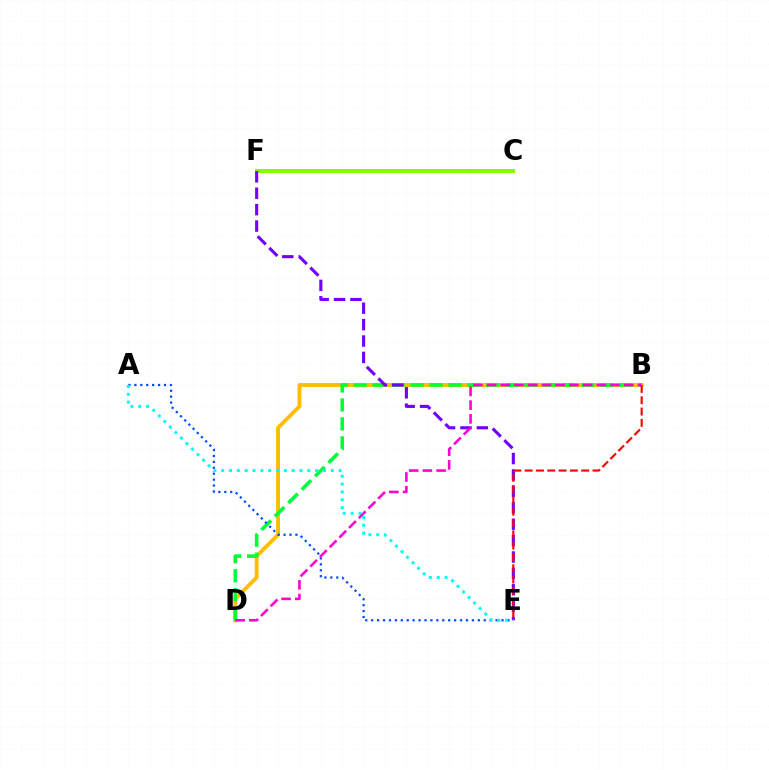{('B', 'D'): [{'color': '#ffbd00', 'line_style': 'solid', 'thickness': 2.8}, {'color': '#00ff39', 'line_style': 'dashed', 'thickness': 2.58}, {'color': '#ff00cf', 'line_style': 'dashed', 'thickness': 1.86}], ('C', 'F'): [{'color': '#84ff00', 'line_style': 'solid', 'thickness': 2.89}], ('A', 'E'): [{'color': '#004bff', 'line_style': 'dotted', 'thickness': 1.61}, {'color': '#00fff6', 'line_style': 'dotted', 'thickness': 2.13}], ('E', 'F'): [{'color': '#7200ff', 'line_style': 'dashed', 'thickness': 2.23}], ('B', 'E'): [{'color': '#ff0000', 'line_style': 'dashed', 'thickness': 1.54}]}